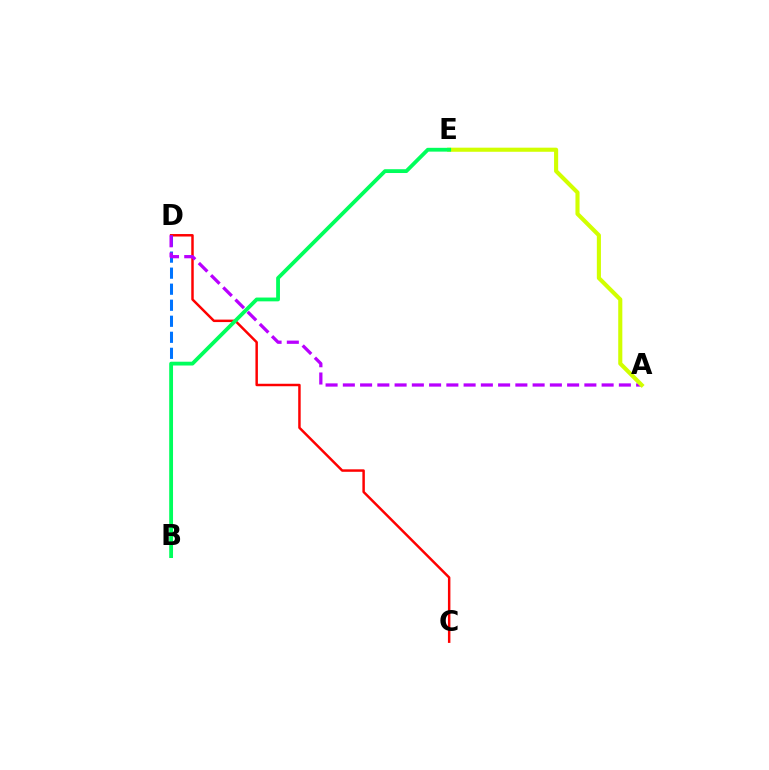{('C', 'D'): [{'color': '#ff0000', 'line_style': 'solid', 'thickness': 1.78}], ('B', 'D'): [{'color': '#0074ff', 'line_style': 'dashed', 'thickness': 2.18}], ('A', 'D'): [{'color': '#b900ff', 'line_style': 'dashed', 'thickness': 2.34}], ('A', 'E'): [{'color': '#d1ff00', 'line_style': 'solid', 'thickness': 2.95}], ('B', 'E'): [{'color': '#00ff5c', 'line_style': 'solid', 'thickness': 2.74}]}